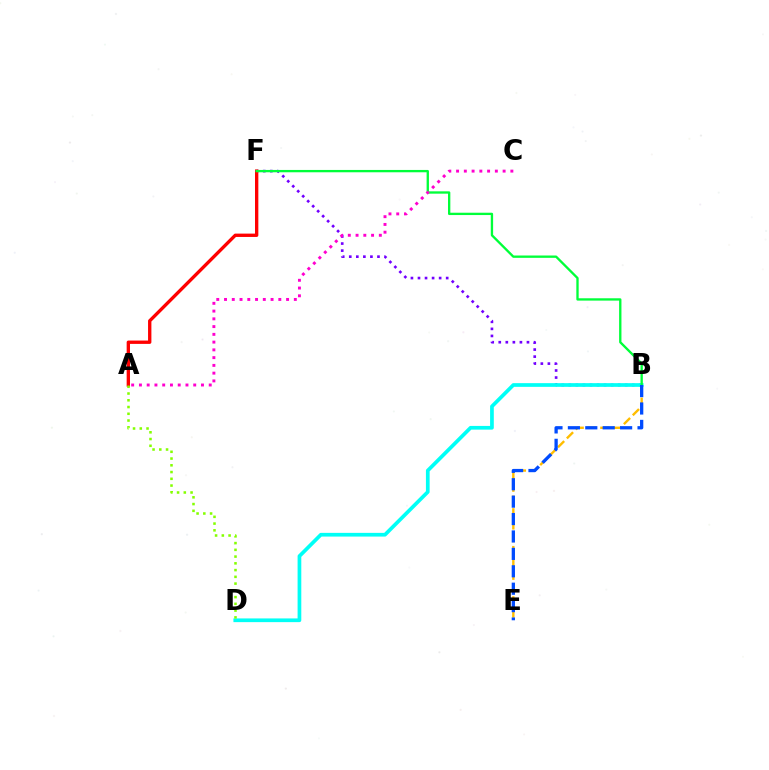{('B', 'F'): [{'color': '#7200ff', 'line_style': 'dotted', 'thickness': 1.92}, {'color': '#00ff39', 'line_style': 'solid', 'thickness': 1.68}], ('B', 'D'): [{'color': '#00fff6', 'line_style': 'solid', 'thickness': 2.67}], ('A', 'F'): [{'color': '#ff0000', 'line_style': 'solid', 'thickness': 2.41}], ('B', 'E'): [{'color': '#ffbd00', 'line_style': 'dashed', 'thickness': 1.71}, {'color': '#004bff', 'line_style': 'dashed', 'thickness': 2.37}], ('A', 'D'): [{'color': '#84ff00', 'line_style': 'dotted', 'thickness': 1.83}], ('A', 'C'): [{'color': '#ff00cf', 'line_style': 'dotted', 'thickness': 2.11}]}